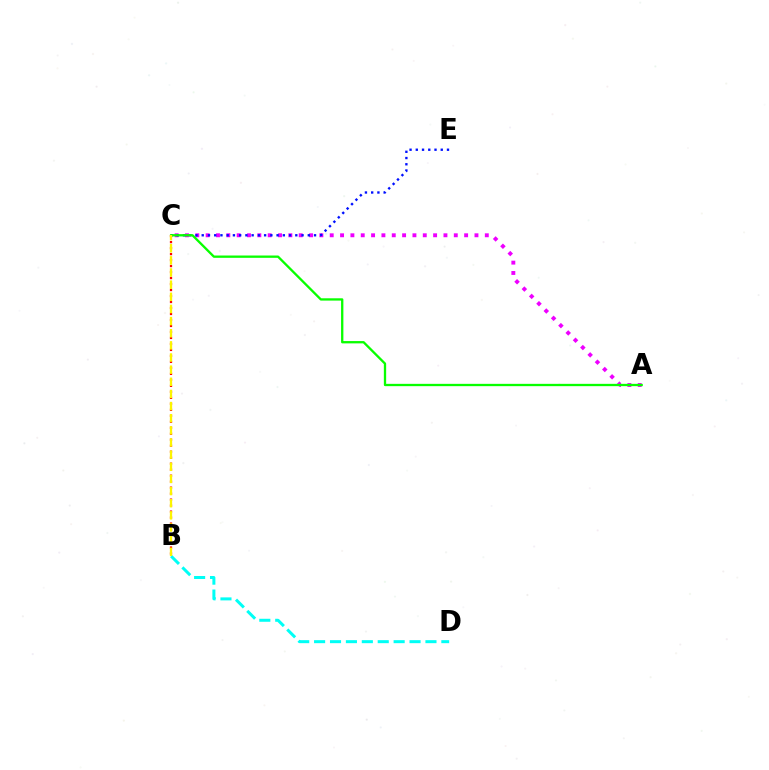{('B', 'C'): [{'color': '#ff0000', 'line_style': 'dotted', 'thickness': 1.63}, {'color': '#fcf500', 'line_style': 'dashed', 'thickness': 1.65}], ('A', 'C'): [{'color': '#ee00ff', 'line_style': 'dotted', 'thickness': 2.81}, {'color': '#08ff00', 'line_style': 'solid', 'thickness': 1.67}], ('C', 'E'): [{'color': '#0010ff', 'line_style': 'dotted', 'thickness': 1.7}], ('B', 'D'): [{'color': '#00fff6', 'line_style': 'dashed', 'thickness': 2.16}]}